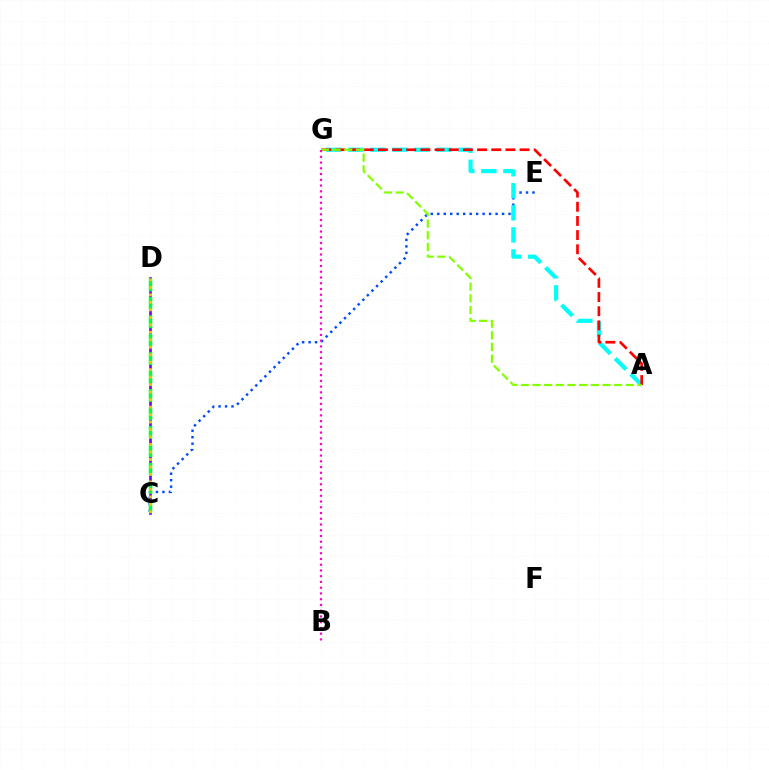{('C', 'E'): [{'color': '#004bff', 'line_style': 'dotted', 'thickness': 1.76}], ('C', 'D'): [{'color': '#7200ff', 'line_style': 'solid', 'thickness': 1.9}, {'color': '#00ff39', 'line_style': 'dashed', 'thickness': 2.5}, {'color': '#ffbd00', 'line_style': 'dotted', 'thickness': 2.03}], ('A', 'G'): [{'color': '#00fff6', 'line_style': 'dashed', 'thickness': 3.0}, {'color': '#ff0000', 'line_style': 'dashed', 'thickness': 1.92}, {'color': '#84ff00', 'line_style': 'dashed', 'thickness': 1.59}], ('B', 'G'): [{'color': '#ff00cf', 'line_style': 'dotted', 'thickness': 1.56}]}